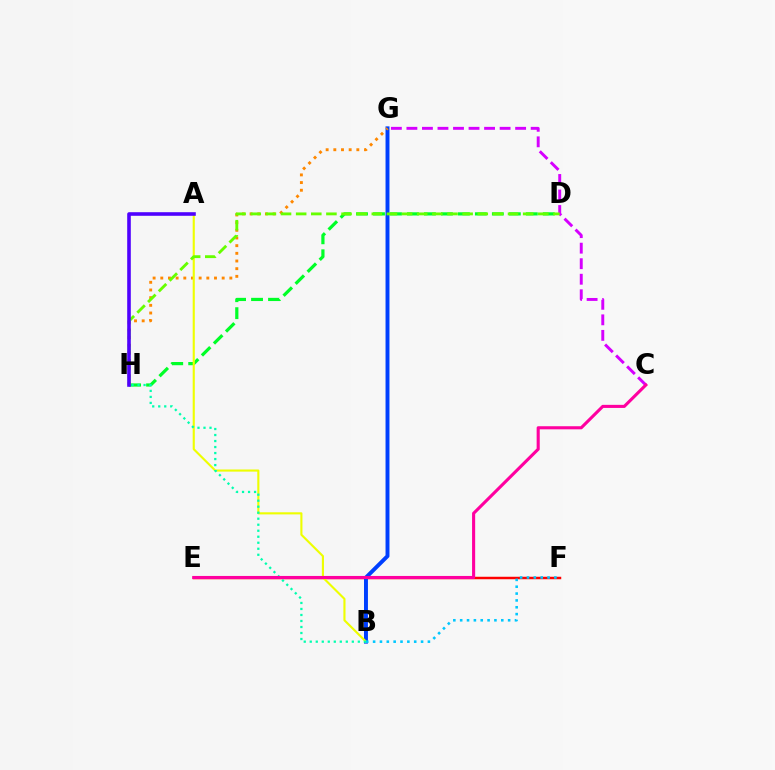{('E', 'F'): [{'color': '#ff0000', 'line_style': 'solid', 'thickness': 1.78}], ('C', 'G'): [{'color': '#d600ff', 'line_style': 'dashed', 'thickness': 2.11}], ('D', 'H'): [{'color': '#00ff27', 'line_style': 'dashed', 'thickness': 2.31}, {'color': '#66ff00', 'line_style': 'dashed', 'thickness': 2.06}], ('B', 'G'): [{'color': '#003fff', 'line_style': 'solid', 'thickness': 2.83}], ('G', 'H'): [{'color': '#ff8800', 'line_style': 'dotted', 'thickness': 2.08}], ('A', 'B'): [{'color': '#eeff00', 'line_style': 'solid', 'thickness': 1.53}], ('B', 'H'): [{'color': '#00ffaf', 'line_style': 'dotted', 'thickness': 1.63}], ('C', 'E'): [{'color': '#ff00a0', 'line_style': 'solid', 'thickness': 2.23}], ('A', 'H'): [{'color': '#4f00ff', 'line_style': 'solid', 'thickness': 2.59}], ('B', 'F'): [{'color': '#00c7ff', 'line_style': 'dotted', 'thickness': 1.86}]}